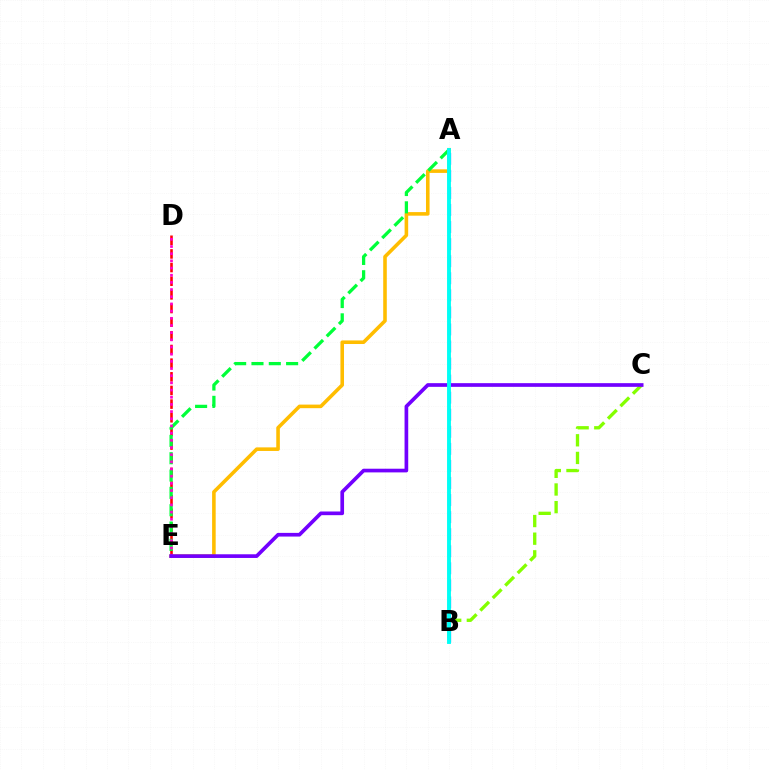{('D', 'E'): [{'color': '#ff0000', 'line_style': 'dashed', 'thickness': 1.85}, {'color': '#ff00cf', 'line_style': 'dotted', 'thickness': 1.95}], ('A', 'E'): [{'color': '#ffbd00', 'line_style': 'solid', 'thickness': 2.58}, {'color': '#00ff39', 'line_style': 'dashed', 'thickness': 2.35}], ('B', 'C'): [{'color': '#84ff00', 'line_style': 'dashed', 'thickness': 2.4}], ('A', 'B'): [{'color': '#004bff', 'line_style': 'dashed', 'thickness': 2.32}, {'color': '#00fff6', 'line_style': 'solid', 'thickness': 2.79}], ('C', 'E'): [{'color': '#7200ff', 'line_style': 'solid', 'thickness': 2.65}]}